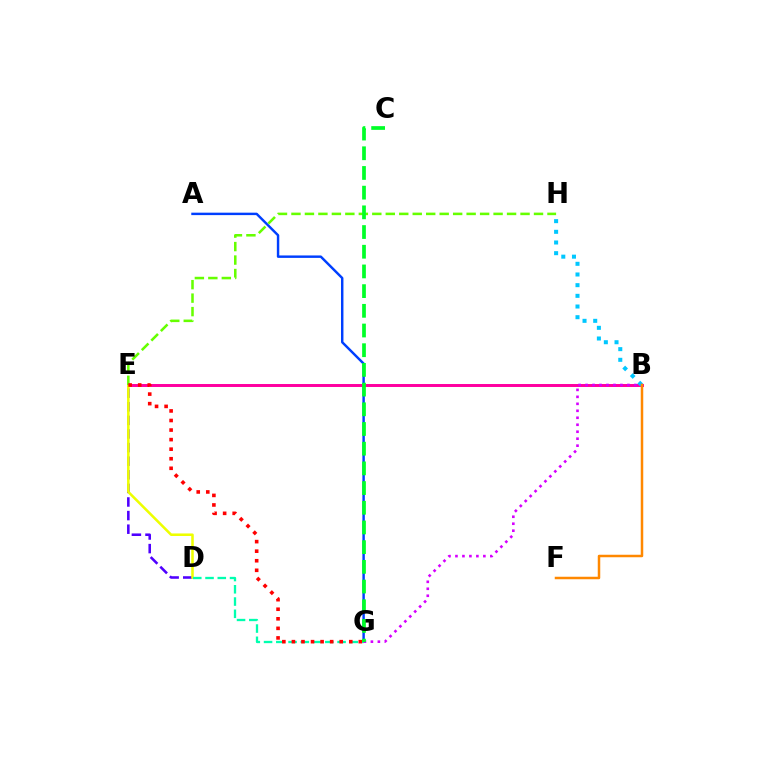{('A', 'G'): [{'color': '#003fff', 'line_style': 'solid', 'thickness': 1.76}], ('D', 'E'): [{'color': '#4f00ff', 'line_style': 'dashed', 'thickness': 1.85}, {'color': '#eeff00', 'line_style': 'solid', 'thickness': 1.84}], ('B', 'E'): [{'color': '#ff00a0', 'line_style': 'solid', 'thickness': 2.14}], ('E', 'H'): [{'color': '#66ff00', 'line_style': 'dashed', 'thickness': 1.83}], ('B', 'H'): [{'color': '#00c7ff', 'line_style': 'dotted', 'thickness': 2.9}], ('D', 'G'): [{'color': '#00ffaf', 'line_style': 'dashed', 'thickness': 1.66}], ('E', 'G'): [{'color': '#ff0000', 'line_style': 'dotted', 'thickness': 2.6}], ('B', 'G'): [{'color': '#d600ff', 'line_style': 'dotted', 'thickness': 1.9}], ('C', 'G'): [{'color': '#00ff27', 'line_style': 'dashed', 'thickness': 2.68}], ('B', 'F'): [{'color': '#ff8800', 'line_style': 'solid', 'thickness': 1.8}]}